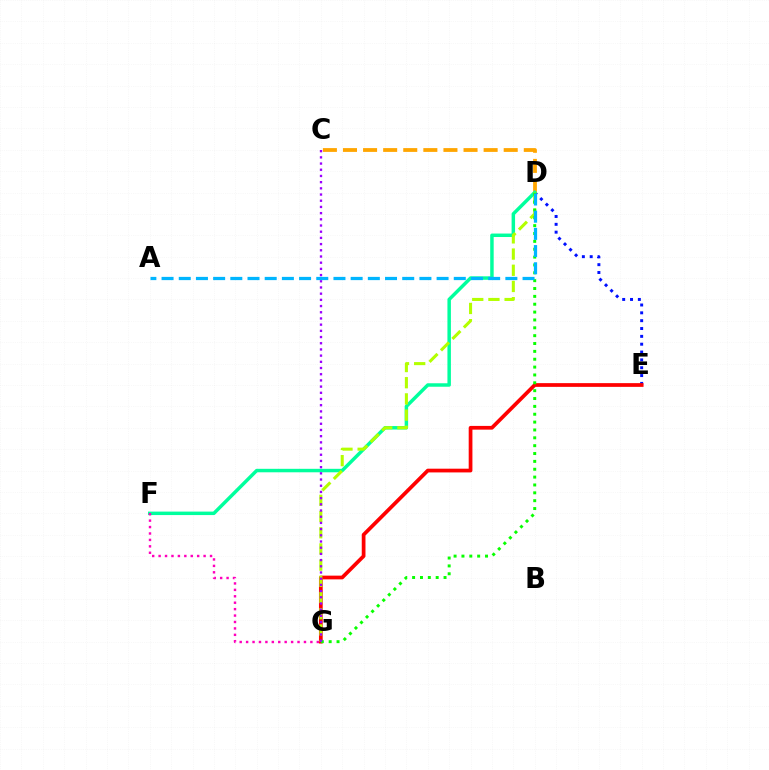{('D', 'E'): [{'color': '#0010ff', 'line_style': 'dotted', 'thickness': 2.13}], ('C', 'D'): [{'color': '#ffa500', 'line_style': 'dashed', 'thickness': 2.73}], ('D', 'F'): [{'color': '#00ff9d', 'line_style': 'solid', 'thickness': 2.5}], ('E', 'G'): [{'color': '#ff0000', 'line_style': 'solid', 'thickness': 2.68}], ('F', 'G'): [{'color': '#ff00bd', 'line_style': 'dotted', 'thickness': 1.75}], ('D', 'G'): [{'color': '#b3ff00', 'line_style': 'dashed', 'thickness': 2.2}, {'color': '#08ff00', 'line_style': 'dotted', 'thickness': 2.14}], ('C', 'G'): [{'color': '#9b00ff', 'line_style': 'dotted', 'thickness': 1.68}], ('A', 'D'): [{'color': '#00b5ff', 'line_style': 'dashed', 'thickness': 2.34}]}